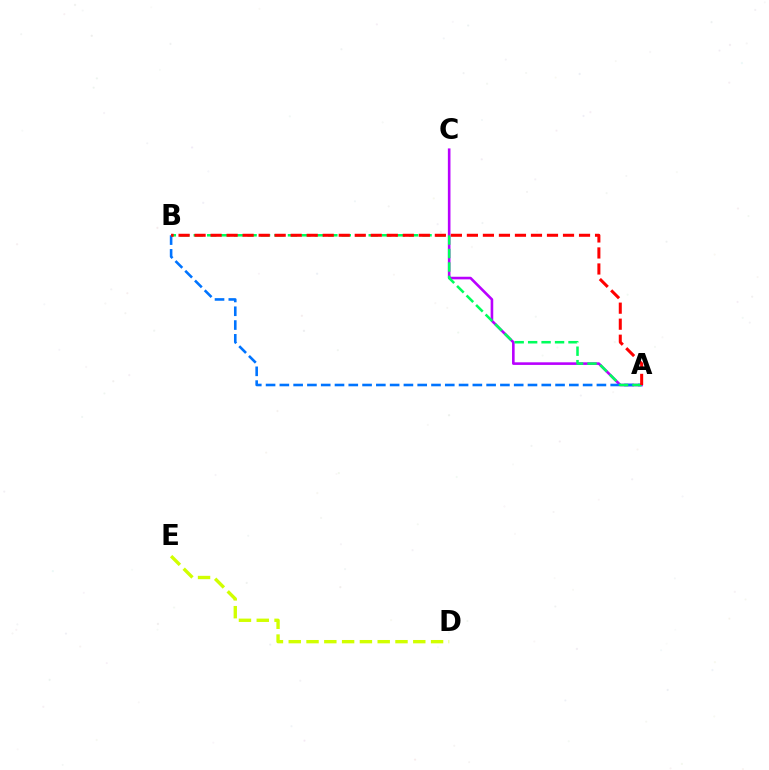{('A', 'C'): [{'color': '#b900ff', 'line_style': 'solid', 'thickness': 1.88}], ('D', 'E'): [{'color': '#d1ff00', 'line_style': 'dashed', 'thickness': 2.42}], ('A', 'B'): [{'color': '#0074ff', 'line_style': 'dashed', 'thickness': 1.87}, {'color': '#00ff5c', 'line_style': 'dashed', 'thickness': 1.83}, {'color': '#ff0000', 'line_style': 'dashed', 'thickness': 2.18}]}